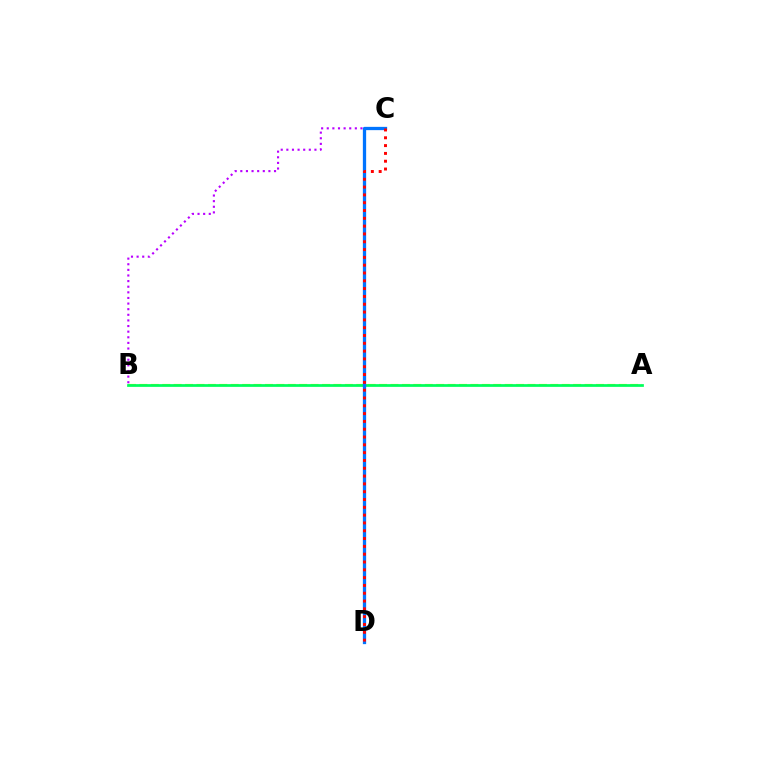{('A', 'B'): [{'color': '#d1ff00', 'line_style': 'dashed', 'thickness': 1.55}, {'color': '#00ff5c', 'line_style': 'solid', 'thickness': 1.97}], ('B', 'C'): [{'color': '#b900ff', 'line_style': 'dotted', 'thickness': 1.53}], ('C', 'D'): [{'color': '#0074ff', 'line_style': 'solid', 'thickness': 2.36}, {'color': '#ff0000', 'line_style': 'dotted', 'thickness': 2.12}]}